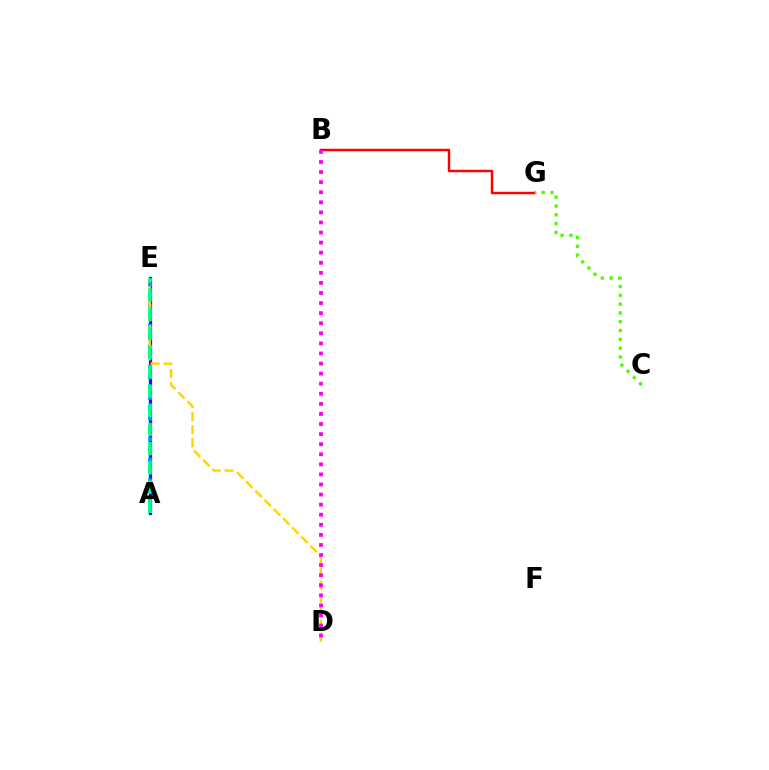{('A', 'E'): [{'color': '#3700ff', 'line_style': 'solid', 'thickness': 2.34}, {'color': '#009eff', 'line_style': 'dotted', 'thickness': 2.79}, {'color': '#00ff86', 'line_style': 'dashed', 'thickness': 2.61}], ('D', 'E'): [{'color': '#ffd500', 'line_style': 'dashed', 'thickness': 1.77}], ('B', 'G'): [{'color': '#ff0000', 'line_style': 'solid', 'thickness': 1.77}], ('C', 'G'): [{'color': '#4fff00', 'line_style': 'dotted', 'thickness': 2.39}], ('B', 'D'): [{'color': '#ff00ed', 'line_style': 'dotted', 'thickness': 2.74}]}